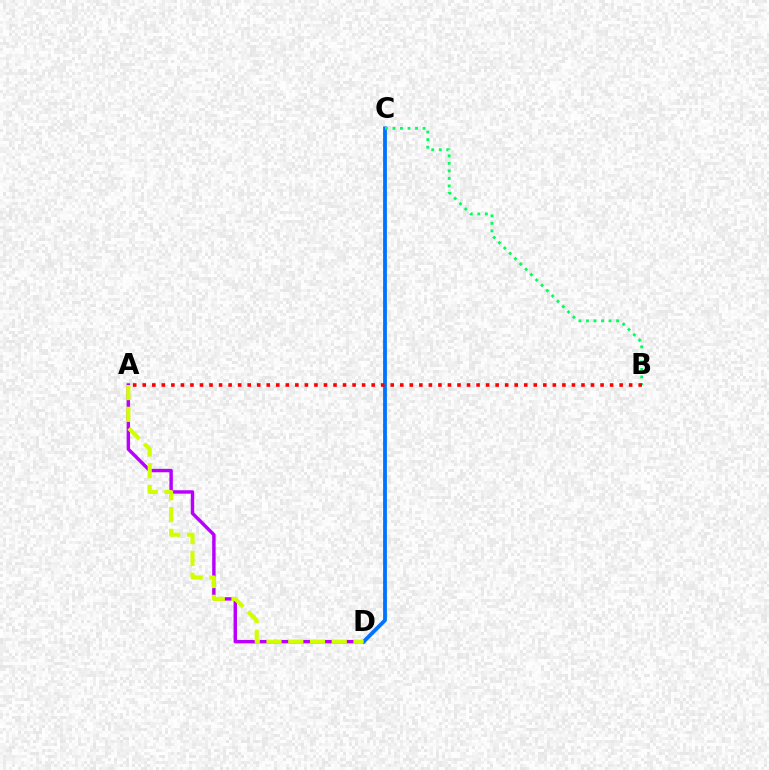{('A', 'D'): [{'color': '#b900ff', 'line_style': 'solid', 'thickness': 2.46}, {'color': '#d1ff00', 'line_style': 'dashed', 'thickness': 2.95}], ('C', 'D'): [{'color': '#0074ff', 'line_style': 'solid', 'thickness': 2.74}], ('B', 'C'): [{'color': '#00ff5c', 'line_style': 'dotted', 'thickness': 2.04}], ('A', 'B'): [{'color': '#ff0000', 'line_style': 'dotted', 'thickness': 2.59}]}